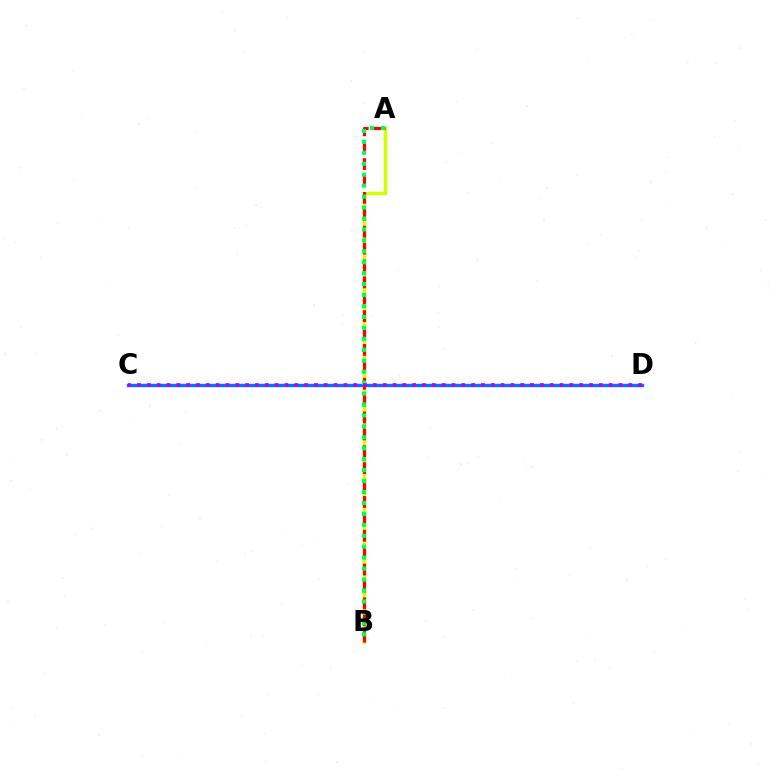{('A', 'B'): [{'color': '#d1ff00', 'line_style': 'solid', 'thickness': 2.5}, {'color': '#ff0000', 'line_style': 'dashed', 'thickness': 2.3}, {'color': '#00ff5c', 'line_style': 'dotted', 'thickness': 2.97}], ('C', 'D'): [{'color': '#0074ff', 'line_style': 'solid', 'thickness': 2.42}, {'color': '#b900ff', 'line_style': 'dotted', 'thickness': 2.67}]}